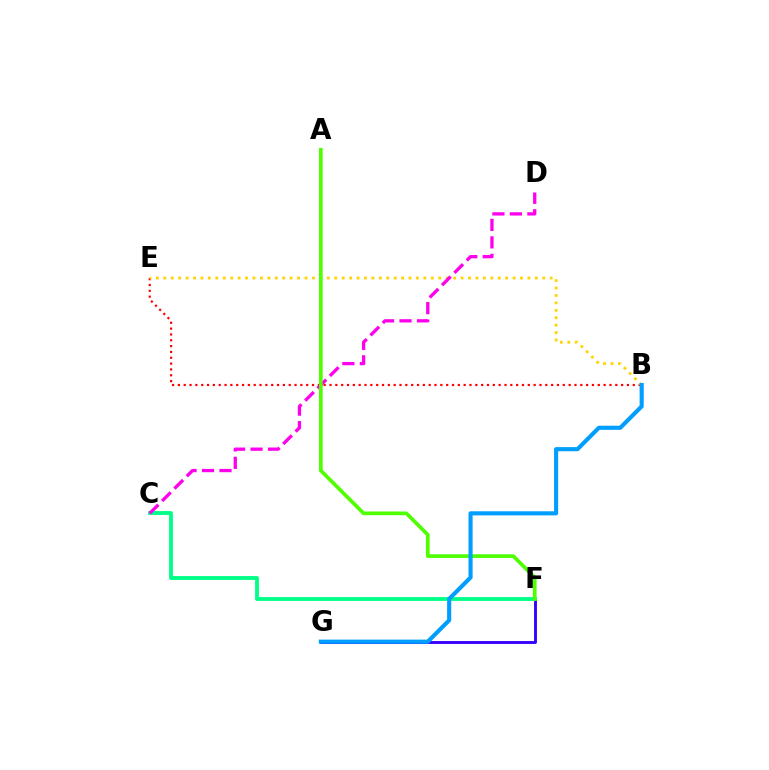{('F', 'G'): [{'color': '#3700ff', 'line_style': 'solid', 'thickness': 2.08}], ('B', 'E'): [{'color': '#ff0000', 'line_style': 'dotted', 'thickness': 1.58}, {'color': '#ffd500', 'line_style': 'dotted', 'thickness': 2.02}], ('C', 'F'): [{'color': '#00ff86', 'line_style': 'solid', 'thickness': 2.76}], ('C', 'D'): [{'color': '#ff00ed', 'line_style': 'dashed', 'thickness': 2.37}], ('A', 'F'): [{'color': '#4fff00', 'line_style': 'solid', 'thickness': 2.66}], ('B', 'G'): [{'color': '#009eff', 'line_style': 'solid', 'thickness': 2.96}]}